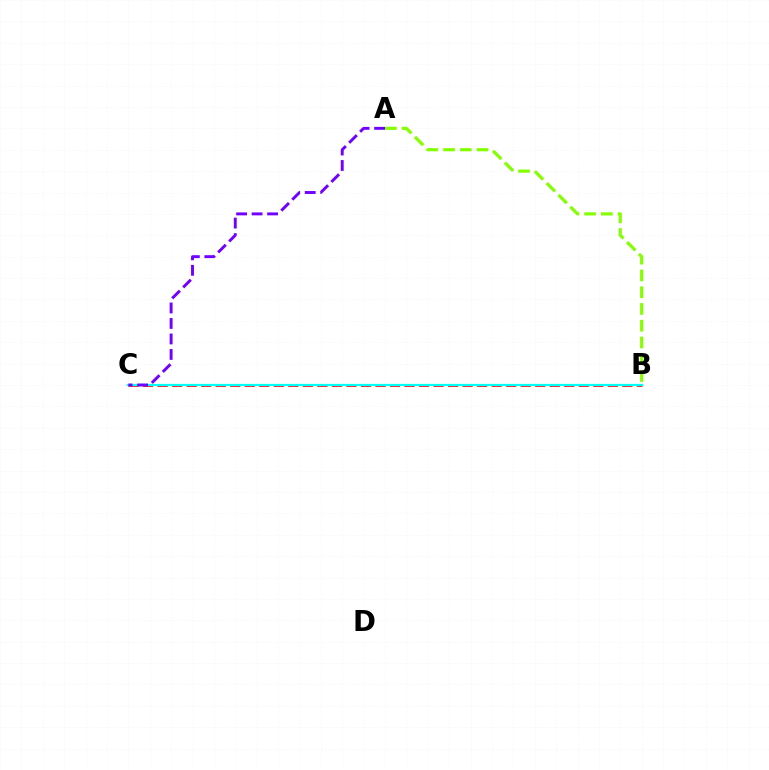{('B', 'C'): [{'color': '#ff0000', 'line_style': 'dashed', 'thickness': 1.97}, {'color': '#00fff6', 'line_style': 'solid', 'thickness': 1.61}], ('A', 'B'): [{'color': '#84ff00', 'line_style': 'dashed', 'thickness': 2.28}], ('A', 'C'): [{'color': '#7200ff', 'line_style': 'dashed', 'thickness': 2.11}]}